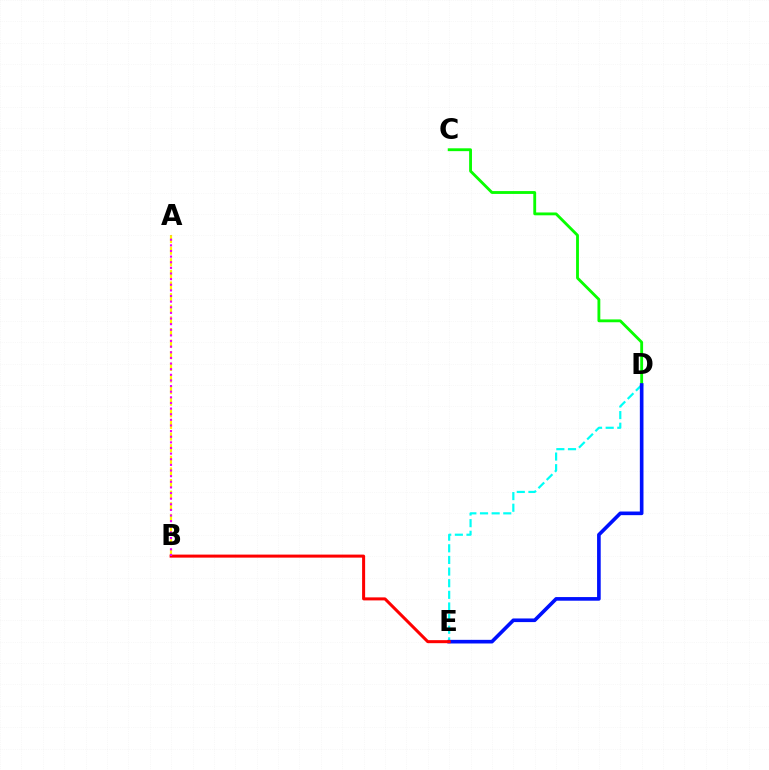{('D', 'E'): [{'color': '#00fff6', 'line_style': 'dashed', 'thickness': 1.58}, {'color': '#0010ff', 'line_style': 'solid', 'thickness': 2.62}], ('C', 'D'): [{'color': '#08ff00', 'line_style': 'solid', 'thickness': 2.05}], ('B', 'E'): [{'color': '#ff0000', 'line_style': 'solid', 'thickness': 2.18}], ('A', 'B'): [{'color': '#fcf500', 'line_style': 'dashed', 'thickness': 1.58}, {'color': '#ee00ff', 'line_style': 'dotted', 'thickness': 1.53}]}